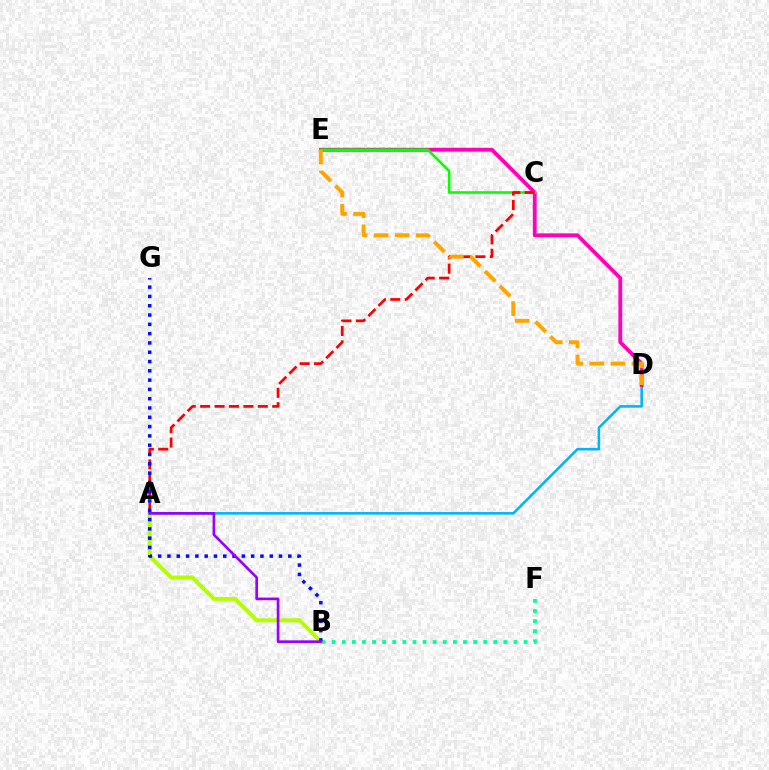{('B', 'F'): [{'color': '#00ff9d', 'line_style': 'dotted', 'thickness': 2.74}], ('A', 'B'): [{'color': '#b3ff00', 'line_style': 'solid', 'thickness': 2.88}, {'color': '#9b00ff', 'line_style': 'solid', 'thickness': 1.92}], ('A', 'D'): [{'color': '#00b5ff', 'line_style': 'solid', 'thickness': 1.86}], ('D', 'E'): [{'color': '#ff00bd', 'line_style': 'solid', 'thickness': 2.76}, {'color': '#ffa500', 'line_style': 'dashed', 'thickness': 2.85}], ('C', 'E'): [{'color': '#08ff00', 'line_style': 'solid', 'thickness': 1.87}], ('A', 'C'): [{'color': '#ff0000', 'line_style': 'dashed', 'thickness': 1.96}], ('B', 'G'): [{'color': '#0010ff', 'line_style': 'dotted', 'thickness': 2.53}]}